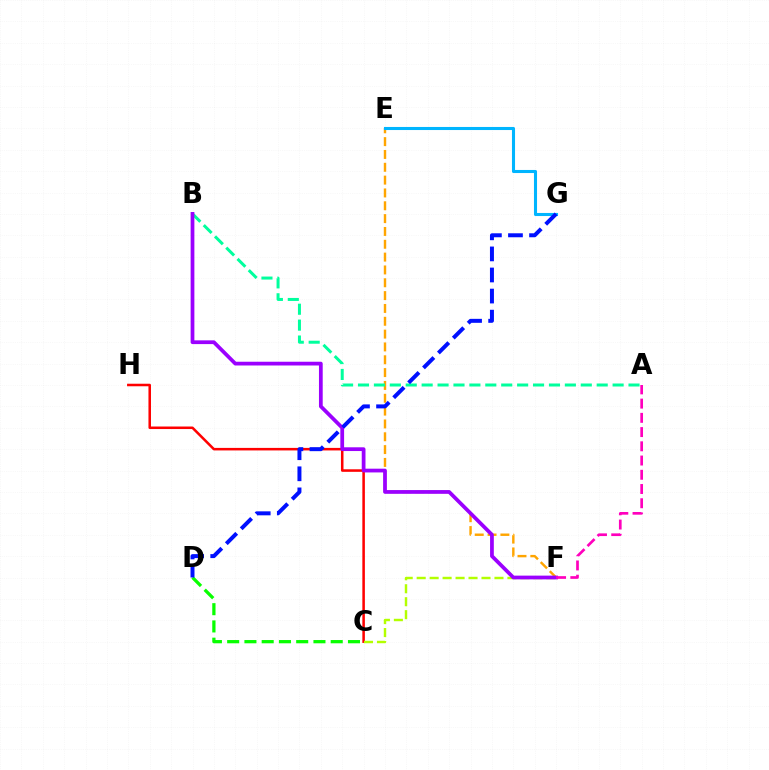{('E', 'F'): [{'color': '#ffa500', 'line_style': 'dashed', 'thickness': 1.74}], ('A', 'B'): [{'color': '#00ff9d', 'line_style': 'dashed', 'thickness': 2.16}], ('C', 'H'): [{'color': '#ff0000', 'line_style': 'solid', 'thickness': 1.82}], ('C', 'F'): [{'color': '#b3ff00', 'line_style': 'dashed', 'thickness': 1.76}], ('E', 'G'): [{'color': '#00b5ff', 'line_style': 'solid', 'thickness': 2.21}], ('C', 'D'): [{'color': '#08ff00', 'line_style': 'dashed', 'thickness': 2.34}], ('B', 'F'): [{'color': '#9b00ff', 'line_style': 'solid', 'thickness': 2.7}], ('A', 'F'): [{'color': '#ff00bd', 'line_style': 'dashed', 'thickness': 1.93}], ('D', 'G'): [{'color': '#0010ff', 'line_style': 'dashed', 'thickness': 2.86}]}